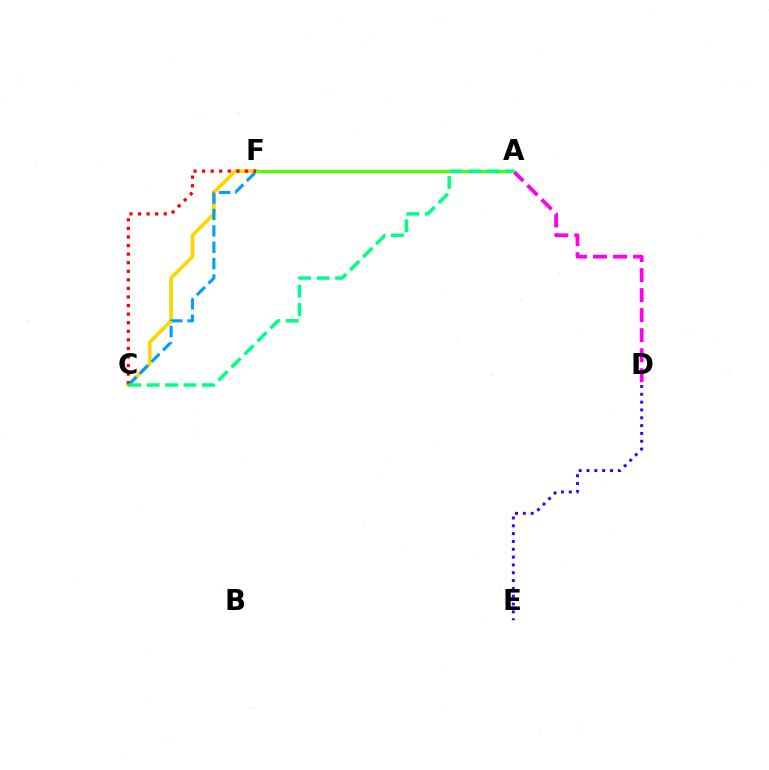{('C', 'F'): [{'color': '#ffd500', 'line_style': 'solid', 'thickness': 2.63}, {'color': '#009eff', 'line_style': 'dashed', 'thickness': 2.22}, {'color': '#ff0000', 'line_style': 'dotted', 'thickness': 2.33}], ('A', 'D'): [{'color': '#ff00ed', 'line_style': 'dashed', 'thickness': 2.72}], ('A', 'F'): [{'color': '#4fff00', 'line_style': 'solid', 'thickness': 2.2}], ('A', 'C'): [{'color': '#00ff86', 'line_style': 'dashed', 'thickness': 2.5}], ('D', 'E'): [{'color': '#3700ff', 'line_style': 'dotted', 'thickness': 2.13}]}